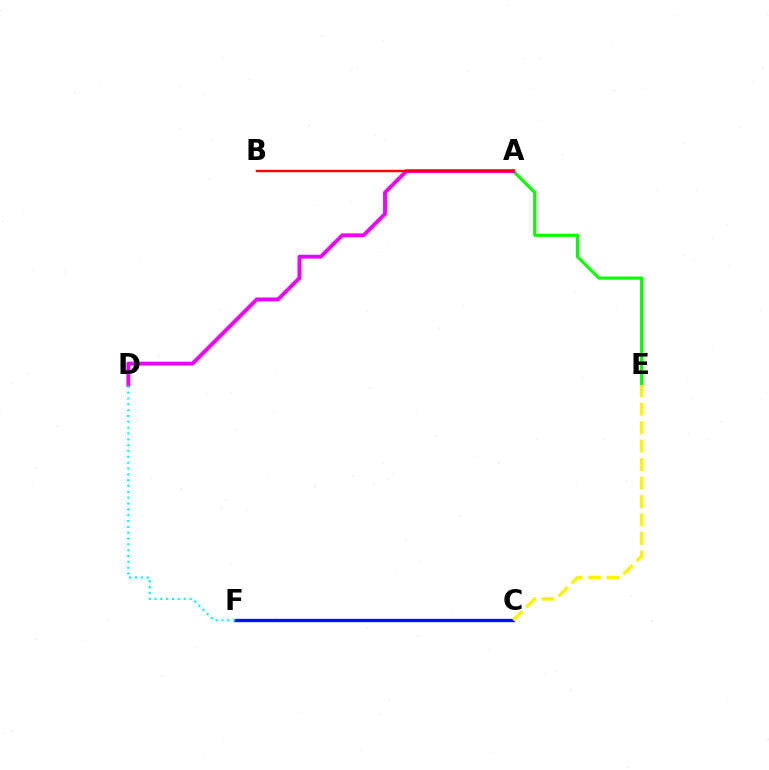{('C', 'F'): [{'color': '#0010ff', 'line_style': 'solid', 'thickness': 2.38}], ('A', 'E'): [{'color': '#08ff00', 'line_style': 'solid', 'thickness': 2.29}], ('A', 'D'): [{'color': '#ee00ff', 'line_style': 'solid', 'thickness': 2.78}], ('A', 'B'): [{'color': '#ff0000', 'line_style': 'solid', 'thickness': 1.76}], ('C', 'E'): [{'color': '#fcf500', 'line_style': 'dashed', 'thickness': 2.51}], ('D', 'F'): [{'color': '#00fff6', 'line_style': 'dotted', 'thickness': 1.59}]}